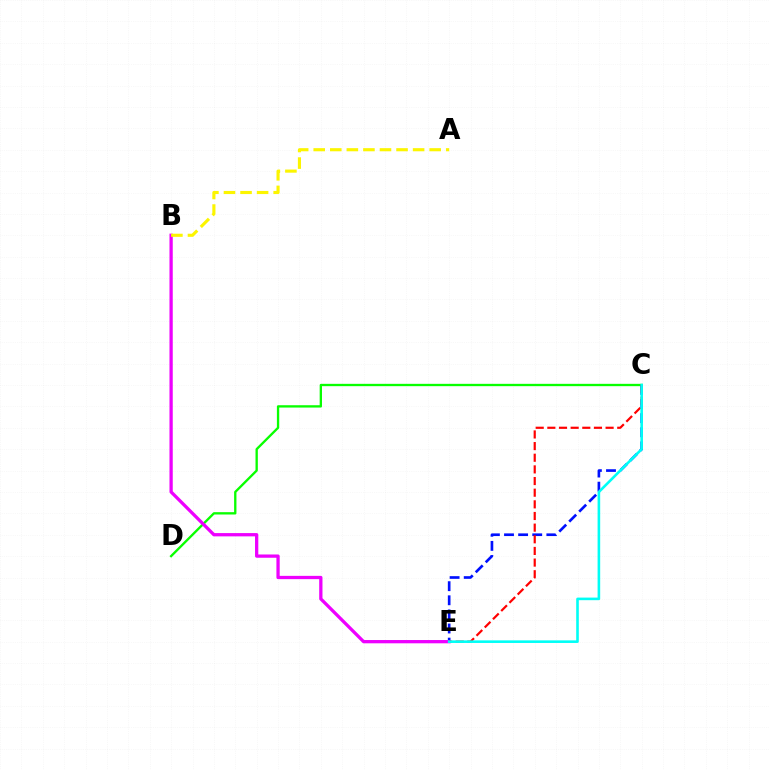{('C', 'D'): [{'color': '#08ff00', 'line_style': 'solid', 'thickness': 1.68}], ('C', 'E'): [{'color': '#0010ff', 'line_style': 'dashed', 'thickness': 1.92}, {'color': '#ff0000', 'line_style': 'dashed', 'thickness': 1.58}, {'color': '#00fff6', 'line_style': 'solid', 'thickness': 1.87}], ('B', 'E'): [{'color': '#ee00ff', 'line_style': 'solid', 'thickness': 2.36}], ('A', 'B'): [{'color': '#fcf500', 'line_style': 'dashed', 'thickness': 2.25}]}